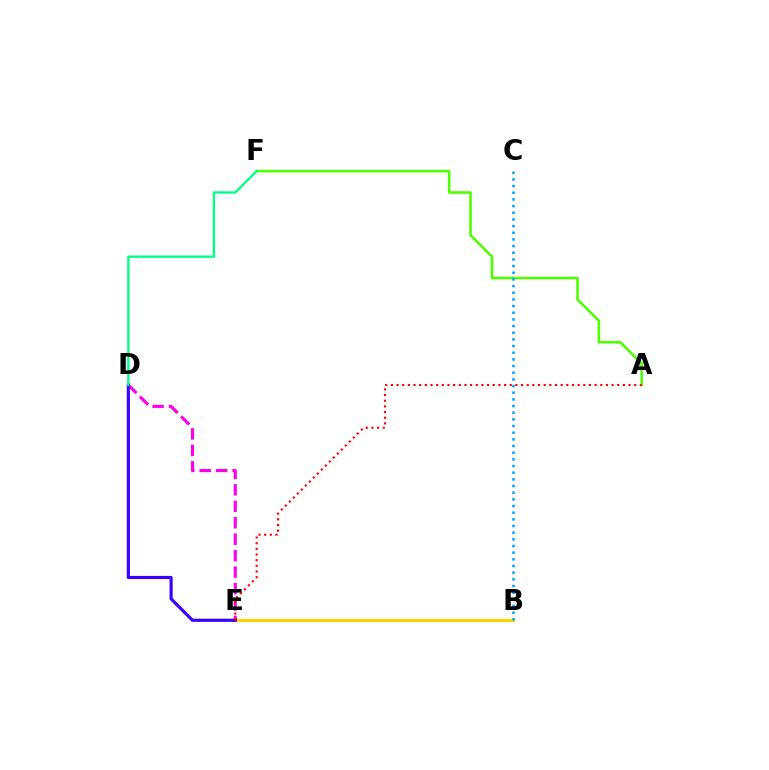{('A', 'F'): [{'color': '#4fff00', 'line_style': 'solid', 'thickness': 1.85}], ('B', 'E'): [{'color': '#ffd500', 'line_style': 'solid', 'thickness': 2.2}], ('D', 'E'): [{'color': '#ff00ed', 'line_style': 'dashed', 'thickness': 2.24}, {'color': '#3700ff', 'line_style': 'solid', 'thickness': 2.28}], ('A', 'E'): [{'color': '#ff0000', 'line_style': 'dotted', 'thickness': 1.54}], ('B', 'C'): [{'color': '#009eff', 'line_style': 'dotted', 'thickness': 1.81}], ('D', 'F'): [{'color': '#00ff86', 'line_style': 'solid', 'thickness': 1.67}]}